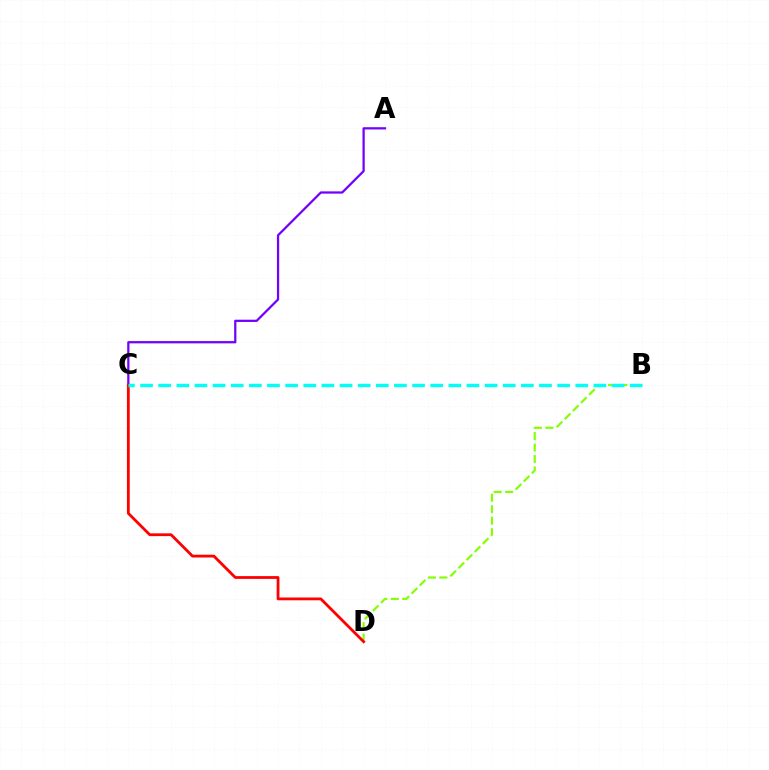{('A', 'C'): [{'color': '#7200ff', 'line_style': 'solid', 'thickness': 1.62}], ('B', 'D'): [{'color': '#84ff00', 'line_style': 'dashed', 'thickness': 1.56}], ('C', 'D'): [{'color': '#ff0000', 'line_style': 'solid', 'thickness': 2.01}], ('B', 'C'): [{'color': '#00fff6', 'line_style': 'dashed', 'thickness': 2.46}]}